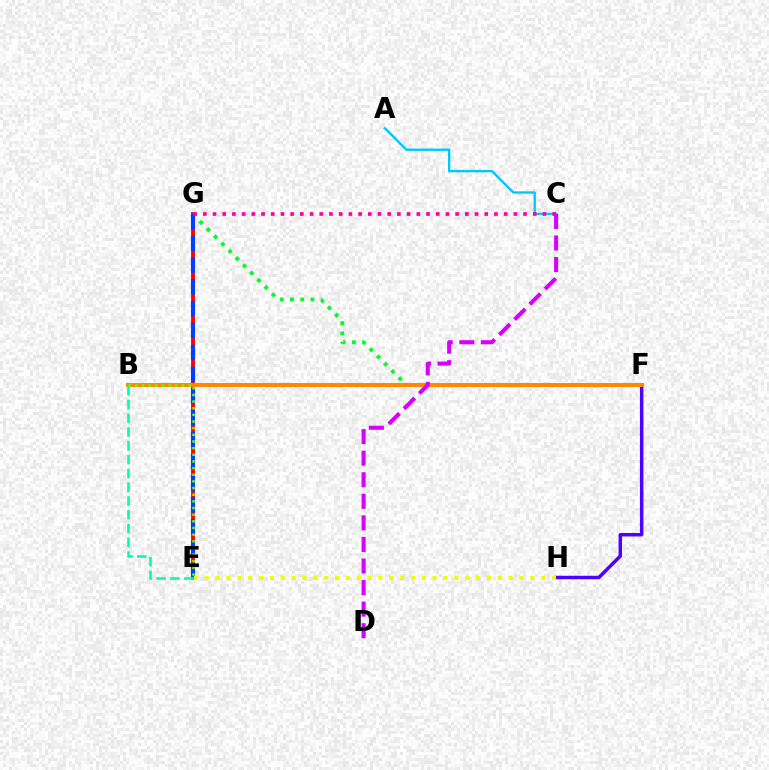{('E', 'G'): [{'color': '#ff0000', 'line_style': 'solid', 'thickness': 2.77}, {'color': '#003fff', 'line_style': 'dashed', 'thickness': 2.96}], ('F', 'H'): [{'color': '#4f00ff', 'line_style': 'solid', 'thickness': 2.49}], ('F', 'G'): [{'color': '#00ff27', 'line_style': 'dotted', 'thickness': 2.78}], ('B', 'F'): [{'color': '#ff8800', 'line_style': 'solid', 'thickness': 2.85}], ('B', 'E'): [{'color': '#00ffaf', 'line_style': 'dashed', 'thickness': 1.87}, {'color': '#66ff00', 'line_style': 'dotted', 'thickness': 1.81}], ('A', 'C'): [{'color': '#00c7ff', 'line_style': 'solid', 'thickness': 1.69}], ('C', 'G'): [{'color': '#ff00a0', 'line_style': 'dotted', 'thickness': 2.64}], ('E', 'H'): [{'color': '#eeff00', 'line_style': 'dotted', 'thickness': 2.95}], ('C', 'D'): [{'color': '#d600ff', 'line_style': 'dashed', 'thickness': 2.93}]}